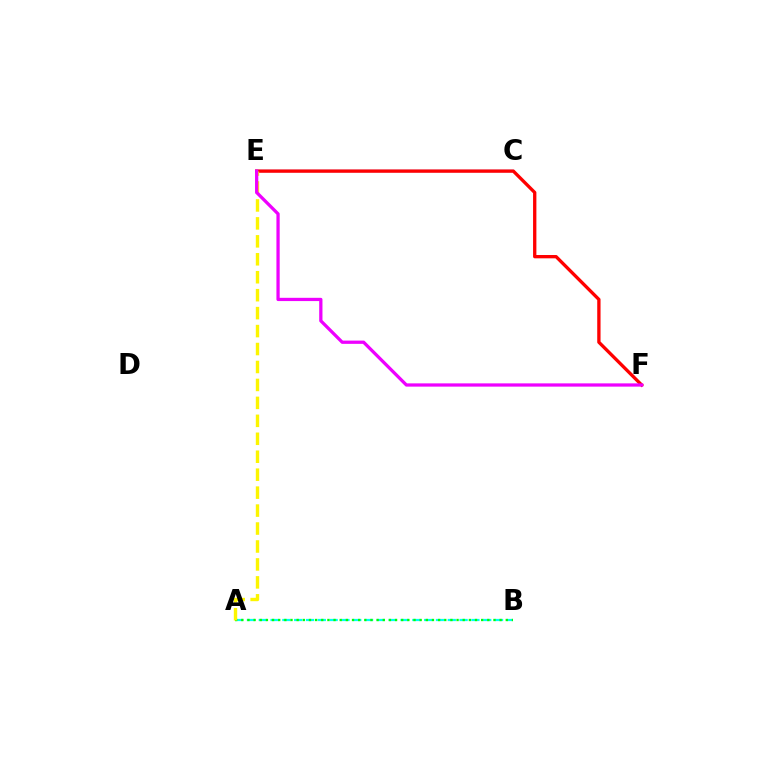{('A', 'B'): [{'color': '#00fff6', 'line_style': 'dashed', 'thickness': 1.61}, {'color': '#08ff00', 'line_style': 'dotted', 'thickness': 1.67}], ('C', 'E'): [{'color': '#0010ff', 'line_style': 'solid', 'thickness': 1.58}], ('E', 'F'): [{'color': '#ff0000', 'line_style': 'solid', 'thickness': 2.39}, {'color': '#ee00ff', 'line_style': 'solid', 'thickness': 2.35}], ('A', 'E'): [{'color': '#fcf500', 'line_style': 'dashed', 'thickness': 2.44}]}